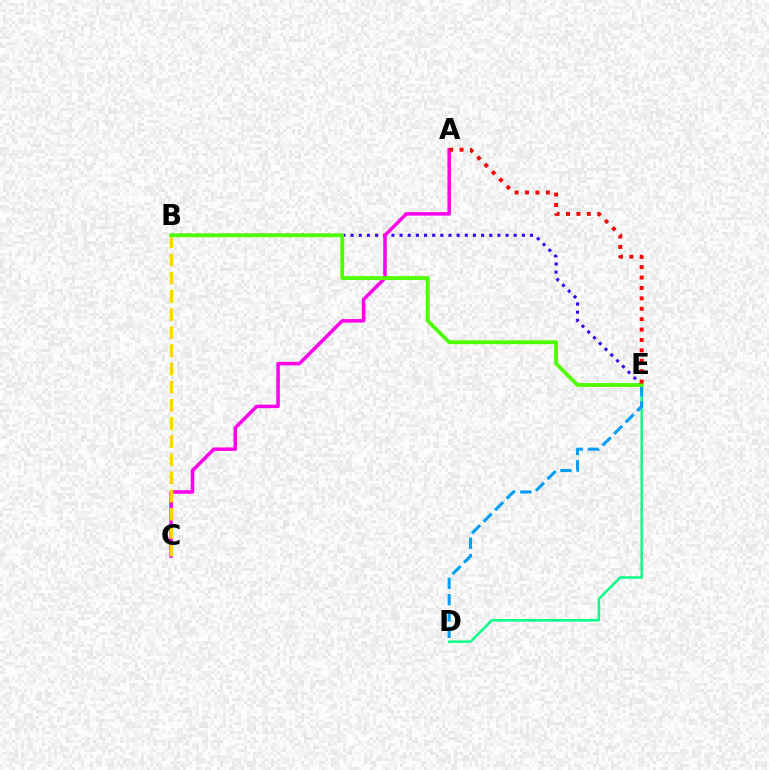{('B', 'E'): [{'color': '#3700ff', 'line_style': 'dotted', 'thickness': 2.22}, {'color': '#4fff00', 'line_style': 'solid', 'thickness': 2.77}], ('A', 'C'): [{'color': '#ff00ed', 'line_style': 'solid', 'thickness': 2.52}], ('B', 'C'): [{'color': '#ffd500', 'line_style': 'dashed', 'thickness': 2.47}], ('D', 'E'): [{'color': '#00ff86', 'line_style': 'solid', 'thickness': 1.78}, {'color': '#009eff', 'line_style': 'dashed', 'thickness': 2.22}], ('A', 'E'): [{'color': '#ff0000', 'line_style': 'dotted', 'thickness': 2.83}]}